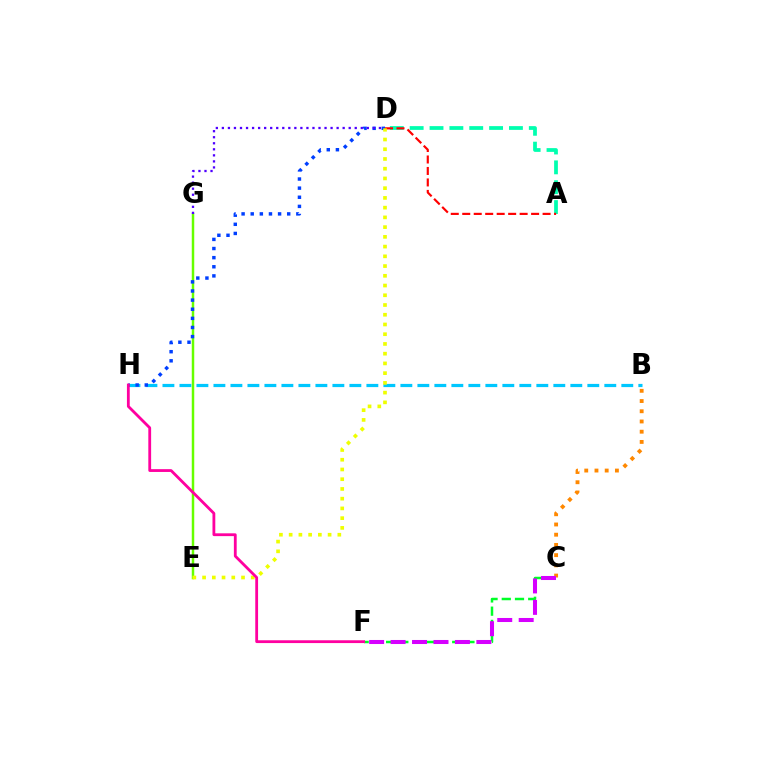{('C', 'F'): [{'color': '#00ff27', 'line_style': 'dashed', 'thickness': 1.8}, {'color': '#d600ff', 'line_style': 'dashed', 'thickness': 2.91}], ('B', 'H'): [{'color': '#00c7ff', 'line_style': 'dashed', 'thickness': 2.31}], ('E', 'G'): [{'color': '#66ff00', 'line_style': 'solid', 'thickness': 1.78}], ('D', 'H'): [{'color': '#003fff', 'line_style': 'dotted', 'thickness': 2.48}], ('A', 'D'): [{'color': '#00ffaf', 'line_style': 'dashed', 'thickness': 2.7}, {'color': '#ff0000', 'line_style': 'dashed', 'thickness': 1.56}], ('B', 'C'): [{'color': '#ff8800', 'line_style': 'dotted', 'thickness': 2.78}], ('D', 'G'): [{'color': '#4f00ff', 'line_style': 'dotted', 'thickness': 1.64}], ('D', 'E'): [{'color': '#eeff00', 'line_style': 'dotted', 'thickness': 2.65}], ('F', 'H'): [{'color': '#ff00a0', 'line_style': 'solid', 'thickness': 2.02}]}